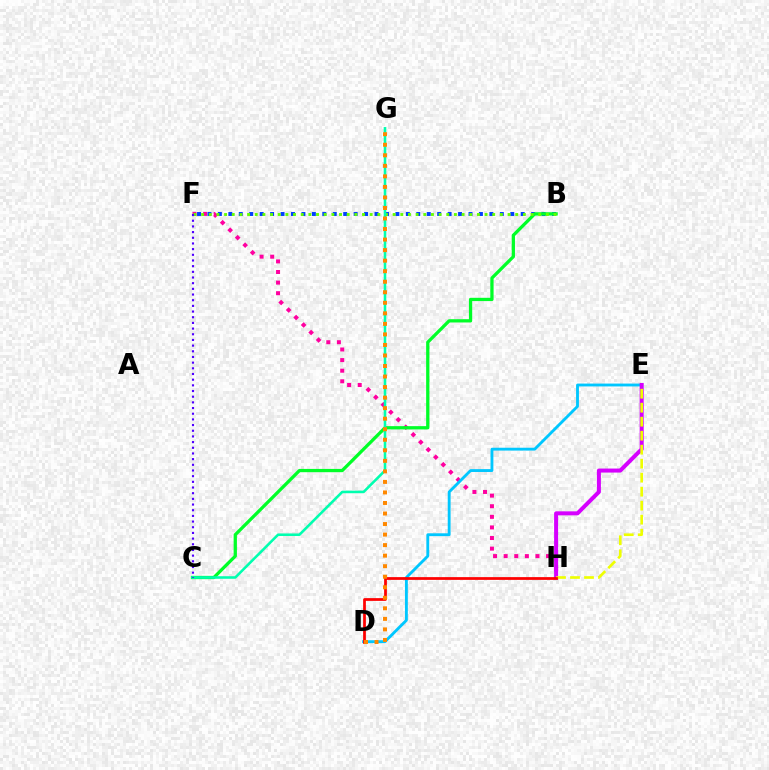{('F', 'H'): [{'color': '#ff00a0', 'line_style': 'dotted', 'thickness': 2.88}], ('D', 'E'): [{'color': '#00c7ff', 'line_style': 'solid', 'thickness': 2.05}], ('B', 'F'): [{'color': '#003fff', 'line_style': 'dotted', 'thickness': 2.84}, {'color': '#66ff00', 'line_style': 'dotted', 'thickness': 2.08}], ('B', 'C'): [{'color': '#00ff27', 'line_style': 'solid', 'thickness': 2.36}], ('E', 'H'): [{'color': '#d600ff', 'line_style': 'solid', 'thickness': 2.89}, {'color': '#eeff00', 'line_style': 'dashed', 'thickness': 1.9}], ('D', 'H'): [{'color': '#ff0000', 'line_style': 'solid', 'thickness': 1.98}], ('C', 'G'): [{'color': '#00ffaf', 'line_style': 'solid', 'thickness': 1.85}], ('D', 'G'): [{'color': '#ff8800', 'line_style': 'dotted', 'thickness': 2.86}], ('C', 'F'): [{'color': '#4f00ff', 'line_style': 'dotted', 'thickness': 1.54}]}